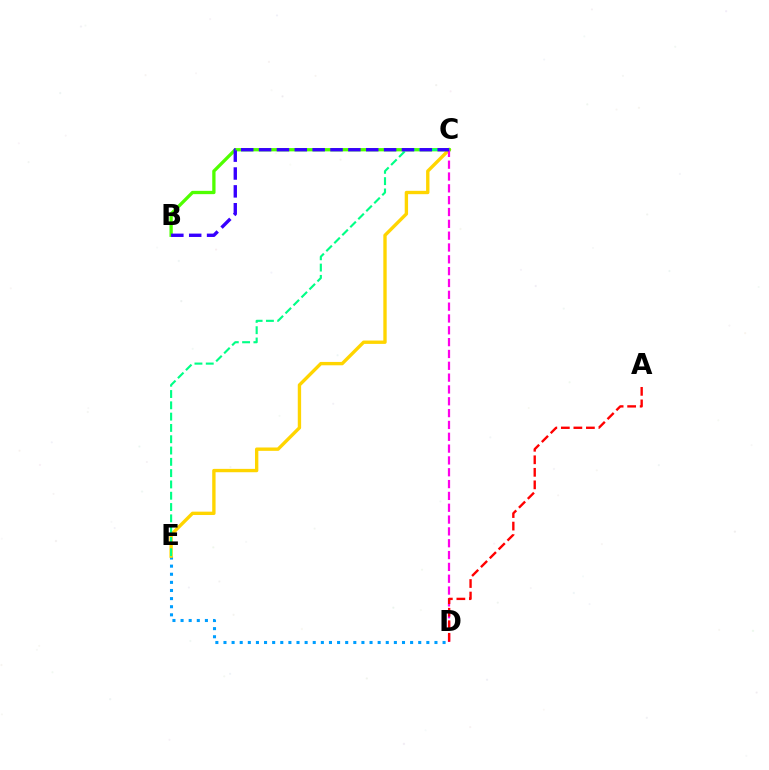{('D', 'E'): [{'color': '#009eff', 'line_style': 'dotted', 'thickness': 2.2}], ('C', 'E'): [{'color': '#ffd500', 'line_style': 'solid', 'thickness': 2.42}, {'color': '#00ff86', 'line_style': 'dashed', 'thickness': 1.54}], ('B', 'C'): [{'color': '#4fff00', 'line_style': 'solid', 'thickness': 2.37}, {'color': '#3700ff', 'line_style': 'dashed', 'thickness': 2.43}], ('C', 'D'): [{'color': '#ff00ed', 'line_style': 'dashed', 'thickness': 1.61}], ('A', 'D'): [{'color': '#ff0000', 'line_style': 'dashed', 'thickness': 1.7}]}